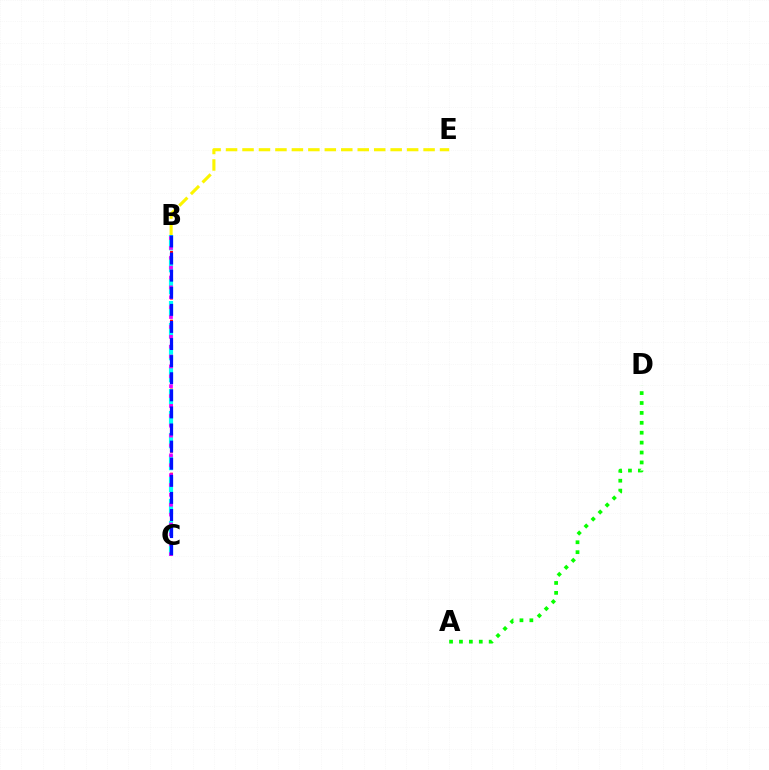{('B', 'C'): [{'color': '#ff0000', 'line_style': 'dotted', 'thickness': 2.08}, {'color': '#00fff6', 'line_style': 'dashed', 'thickness': 2.99}, {'color': '#ee00ff', 'line_style': 'dotted', 'thickness': 2.68}, {'color': '#0010ff', 'line_style': 'dashed', 'thickness': 2.32}], ('A', 'D'): [{'color': '#08ff00', 'line_style': 'dotted', 'thickness': 2.69}], ('B', 'E'): [{'color': '#fcf500', 'line_style': 'dashed', 'thickness': 2.24}]}